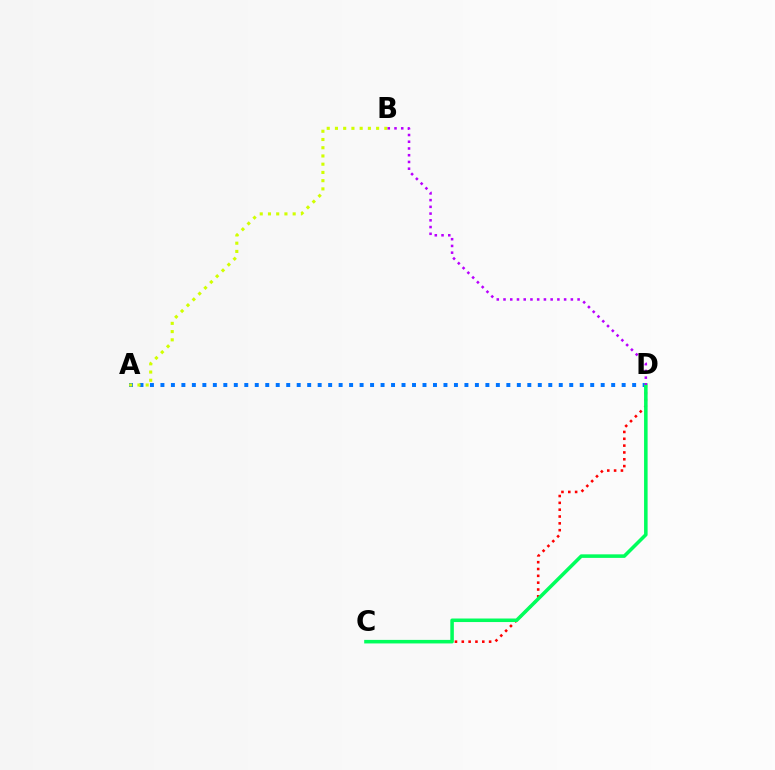{('C', 'D'): [{'color': '#ff0000', 'line_style': 'dotted', 'thickness': 1.86}, {'color': '#00ff5c', 'line_style': 'solid', 'thickness': 2.55}], ('A', 'D'): [{'color': '#0074ff', 'line_style': 'dotted', 'thickness': 2.85}], ('A', 'B'): [{'color': '#d1ff00', 'line_style': 'dotted', 'thickness': 2.24}], ('B', 'D'): [{'color': '#b900ff', 'line_style': 'dotted', 'thickness': 1.83}]}